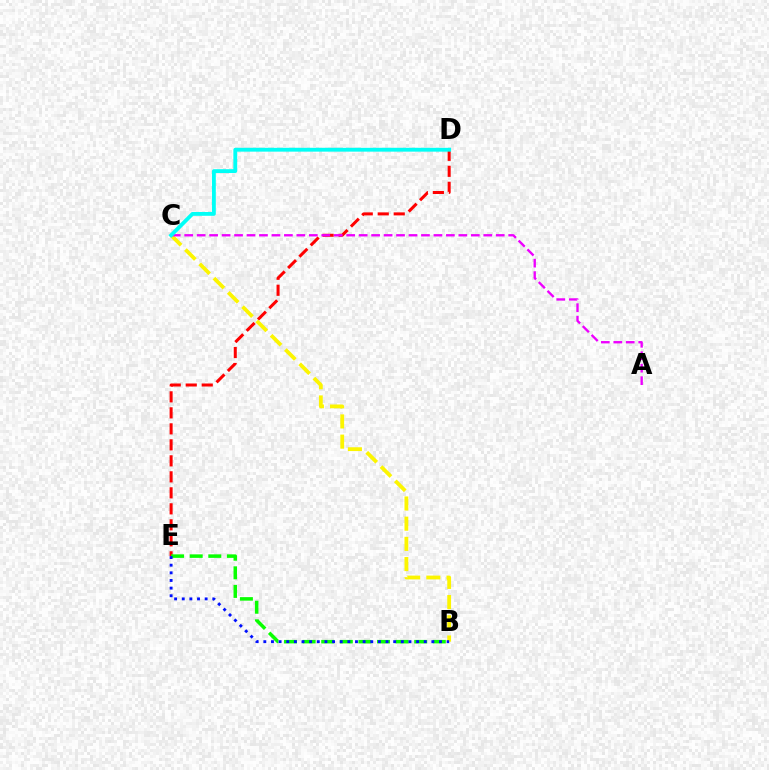{('D', 'E'): [{'color': '#ff0000', 'line_style': 'dashed', 'thickness': 2.17}], ('B', 'C'): [{'color': '#fcf500', 'line_style': 'dashed', 'thickness': 2.74}], ('B', 'E'): [{'color': '#08ff00', 'line_style': 'dashed', 'thickness': 2.53}, {'color': '#0010ff', 'line_style': 'dotted', 'thickness': 2.08}], ('A', 'C'): [{'color': '#ee00ff', 'line_style': 'dashed', 'thickness': 1.69}], ('C', 'D'): [{'color': '#00fff6', 'line_style': 'solid', 'thickness': 2.76}]}